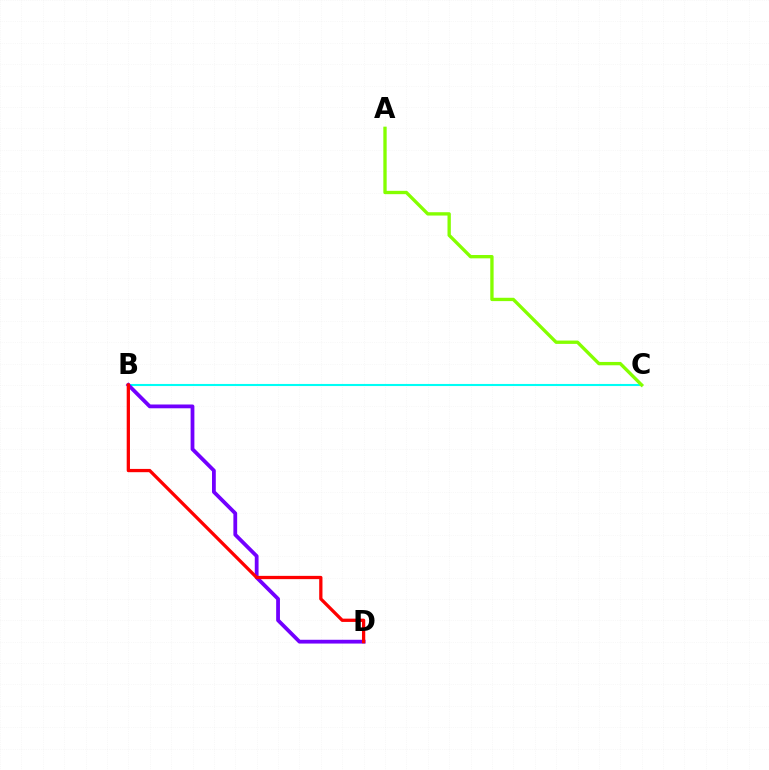{('B', 'C'): [{'color': '#00fff6', 'line_style': 'solid', 'thickness': 1.51}], ('B', 'D'): [{'color': '#7200ff', 'line_style': 'solid', 'thickness': 2.72}, {'color': '#ff0000', 'line_style': 'solid', 'thickness': 2.35}], ('A', 'C'): [{'color': '#84ff00', 'line_style': 'solid', 'thickness': 2.4}]}